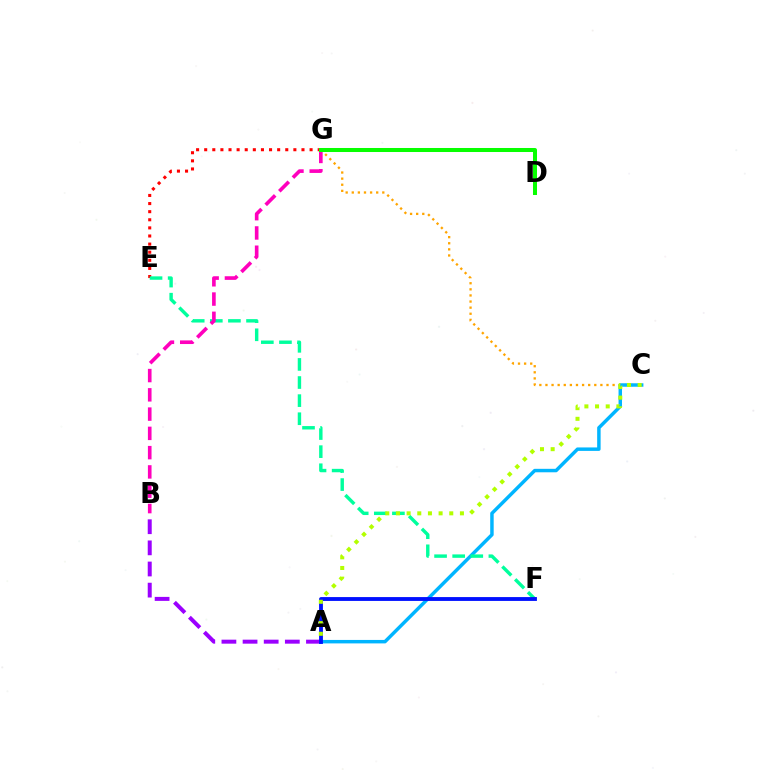{('A', 'B'): [{'color': '#9b00ff', 'line_style': 'dashed', 'thickness': 2.87}], ('C', 'G'): [{'color': '#ffa500', 'line_style': 'dotted', 'thickness': 1.66}], ('A', 'C'): [{'color': '#00b5ff', 'line_style': 'solid', 'thickness': 2.49}, {'color': '#b3ff00', 'line_style': 'dotted', 'thickness': 2.9}], ('E', 'G'): [{'color': '#ff0000', 'line_style': 'dotted', 'thickness': 2.2}], ('E', 'F'): [{'color': '#00ff9d', 'line_style': 'dashed', 'thickness': 2.46}], ('B', 'G'): [{'color': '#ff00bd', 'line_style': 'dashed', 'thickness': 2.62}], ('A', 'F'): [{'color': '#0010ff', 'line_style': 'solid', 'thickness': 2.76}], ('D', 'G'): [{'color': '#08ff00', 'line_style': 'solid', 'thickness': 2.89}]}